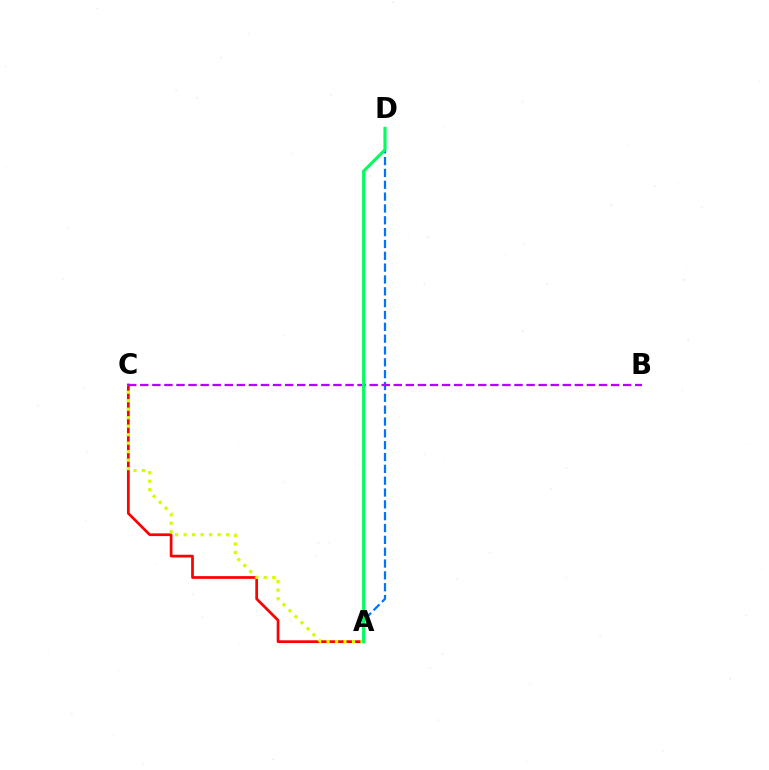{('A', 'C'): [{'color': '#ff0000', 'line_style': 'solid', 'thickness': 1.96}, {'color': '#d1ff00', 'line_style': 'dotted', 'thickness': 2.31}], ('A', 'D'): [{'color': '#0074ff', 'line_style': 'dashed', 'thickness': 1.61}, {'color': '#00ff5c', 'line_style': 'solid', 'thickness': 2.2}], ('B', 'C'): [{'color': '#b900ff', 'line_style': 'dashed', 'thickness': 1.64}]}